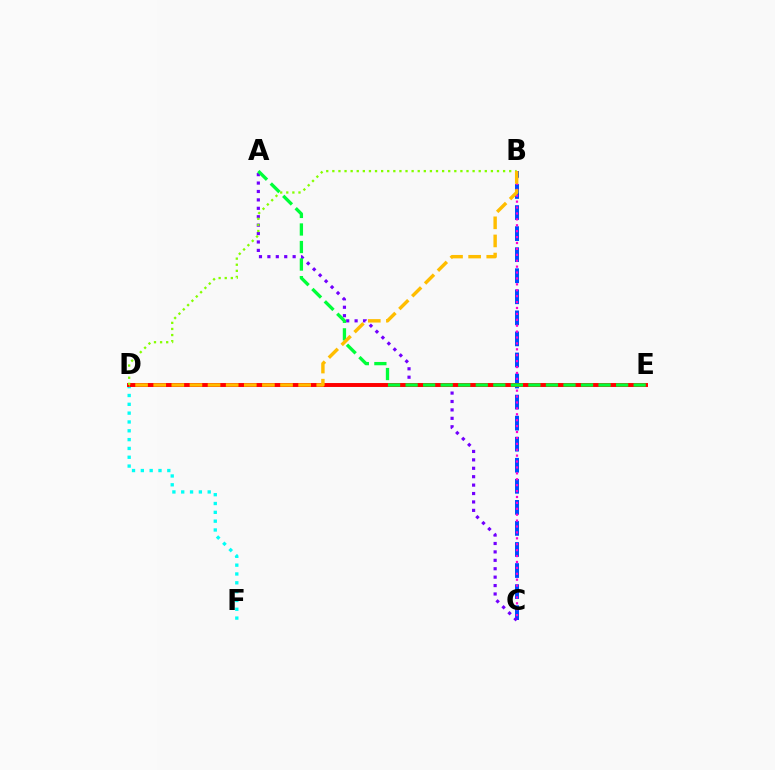{('B', 'C'): [{'color': '#004bff', 'line_style': 'dashed', 'thickness': 2.86}, {'color': '#ff00cf', 'line_style': 'dotted', 'thickness': 1.6}], ('D', 'F'): [{'color': '#00fff6', 'line_style': 'dotted', 'thickness': 2.4}], ('A', 'C'): [{'color': '#7200ff', 'line_style': 'dotted', 'thickness': 2.29}], ('D', 'E'): [{'color': '#ff0000', 'line_style': 'solid', 'thickness': 2.84}], ('B', 'D'): [{'color': '#84ff00', 'line_style': 'dotted', 'thickness': 1.66}, {'color': '#ffbd00', 'line_style': 'dashed', 'thickness': 2.46}], ('A', 'E'): [{'color': '#00ff39', 'line_style': 'dashed', 'thickness': 2.38}]}